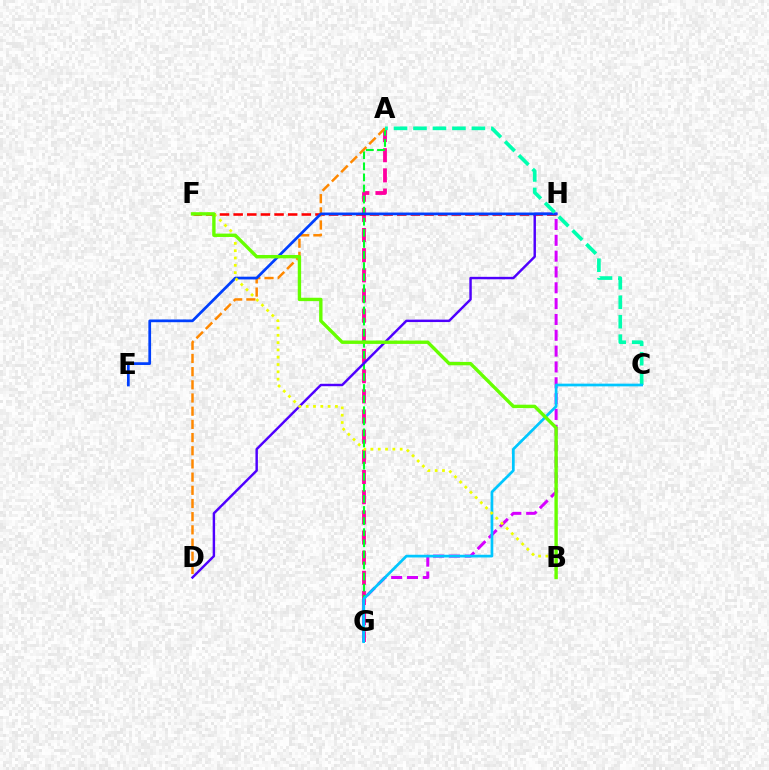{('A', 'G'): [{'color': '#ff00a0', 'line_style': 'dashed', 'thickness': 2.74}, {'color': '#00ff27', 'line_style': 'dashed', 'thickness': 1.51}], ('F', 'H'): [{'color': '#ff0000', 'line_style': 'dashed', 'thickness': 1.85}], ('A', 'D'): [{'color': '#ff8800', 'line_style': 'dashed', 'thickness': 1.79}], ('D', 'H'): [{'color': '#4f00ff', 'line_style': 'solid', 'thickness': 1.76}], ('E', 'H'): [{'color': '#003fff', 'line_style': 'solid', 'thickness': 1.96}], ('A', 'C'): [{'color': '#00ffaf', 'line_style': 'dashed', 'thickness': 2.65}], ('G', 'H'): [{'color': '#d600ff', 'line_style': 'dashed', 'thickness': 2.15}], ('C', 'G'): [{'color': '#00c7ff', 'line_style': 'solid', 'thickness': 1.95}], ('B', 'F'): [{'color': '#eeff00', 'line_style': 'dotted', 'thickness': 1.99}, {'color': '#66ff00', 'line_style': 'solid', 'thickness': 2.43}]}